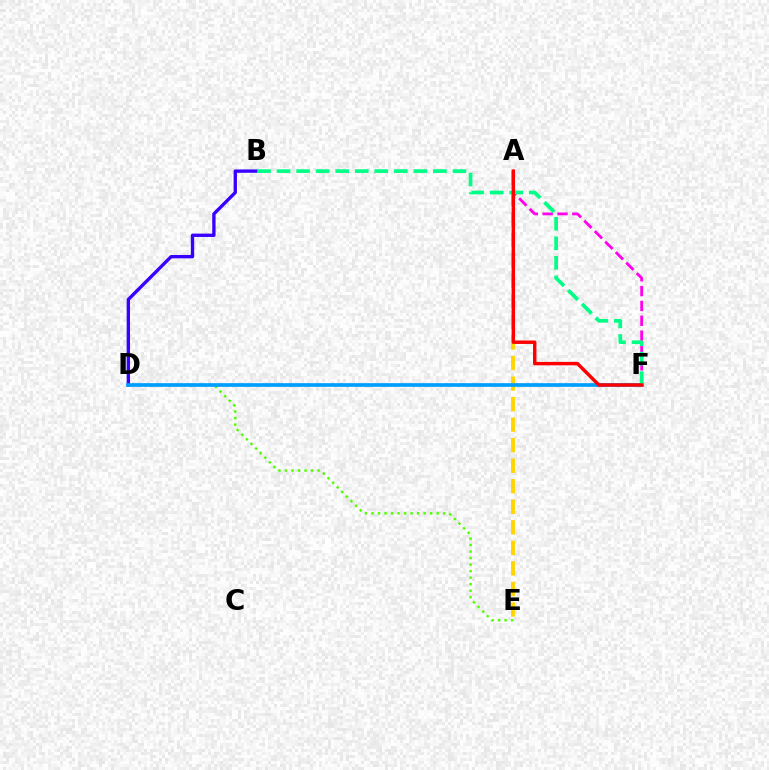{('D', 'E'): [{'color': '#4fff00', 'line_style': 'dotted', 'thickness': 1.77}], ('B', 'D'): [{'color': '#3700ff', 'line_style': 'solid', 'thickness': 2.41}], ('A', 'F'): [{'color': '#ff00ed', 'line_style': 'dashed', 'thickness': 2.02}, {'color': '#ff0000', 'line_style': 'solid', 'thickness': 2.47}], ('A', 'E'): [{'color': '#ffd500', 'line_style': 'dashed', 'thickness': 2.79}], ('D', 'F'): [{'color': '#009eff', 'line_style': 'solid', 'thickness': 2.65}], ('B', 'F'): [{'color': '#00ff86', 'line_style': 'dashed', 'thickness': 2.65}]}